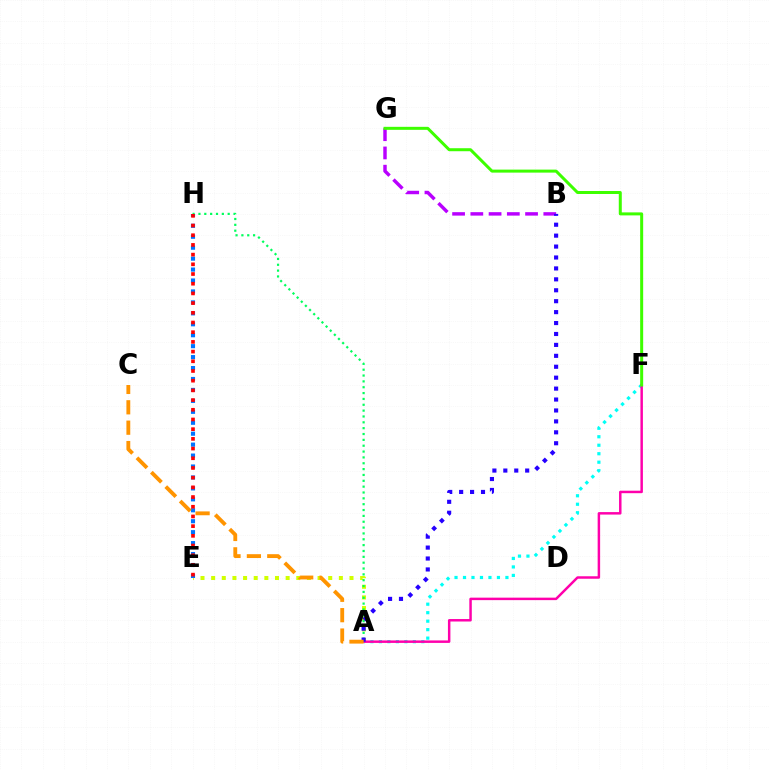{('A', 'E'): [{'color': '#d1ff00', 'line_style': 'dotted', 'thickness': 2.89}], ('A', 'F'): [{'color': '#00fff6', 'line_style': 'dotted', 'thickness': 2.3}, {'color': '#ff00ac', 'line_style': 'solid', 'thickness': 1.78}], ('A', 'H'): [{'color': '#00ff5c', 'line_style': 'dotted', 'thickness': 1.59}], ('B', 'G'): [{'color': '#b900ff', 'line_style': 'dashed', 'thickness': 2.48}], ('A', 'B'): [{'color': '#2500ff', 'line_style': 'dotted', 'thickness': 2.97}], ('E', 'H'): [{'color': '#0074ff', 'line_style': 'dotted', 'thickness': 2.97}, {'color': '#ff0000', 'line_style': 'dotted', 'thickness': 2.63}], ('A', 'C'): [{'color': '#ff9400', 'line_style': 'dashed', 'thickness': 2.77}], ('F', 'G'): [{'color': '#3dff00', 'line_style': 'solid', 'thickness': 2.16}]}